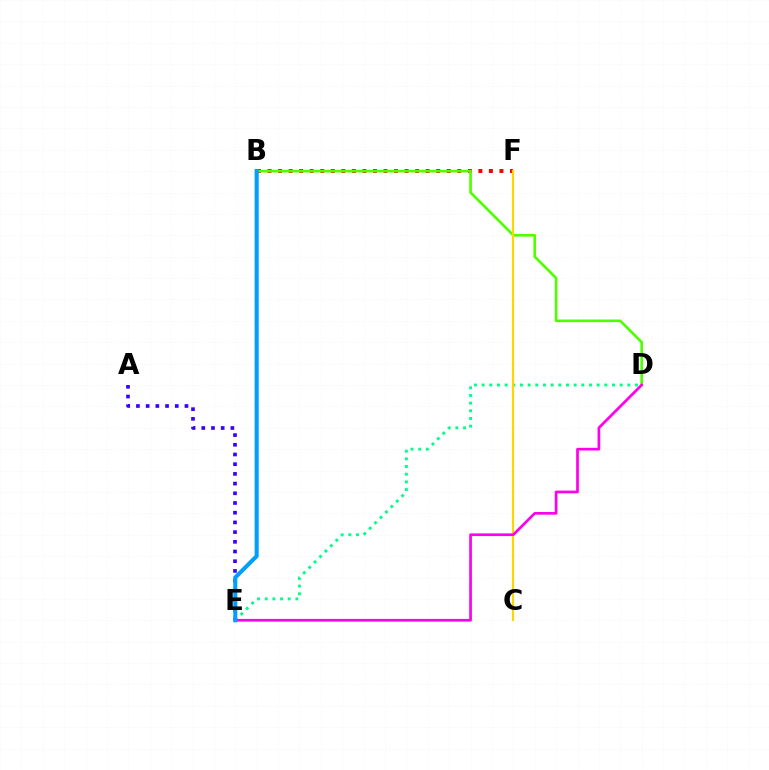{('B', 'F'): [{'color': '#ff0000', 'line_style': 'dotted', 'thickness': 2.86}], ('D', 'E'): [{'color': '#00ff86', 'line_style': 'dotted', 'thickness': 2.08}, {'color': '#ff00ed', 'line_style': 'solid', 'thickness': 1.94}], ('A', 'E'): [{'color': '#3700ff', 'line_style': 'dotted', 'thickness': 2.64}], ('B', 'D'): [{'color': '#4fff00', 'line_style': 'solid', 'thickness': 1.91}], ('C', 'F'): [{'color': '#ffd500', 'line_style': 'solid', 'thickness': 1.57}], ('B', 'E'): [{'color': '#009eff', 'line_style': 'solid', 'thickness': 2.93}]}